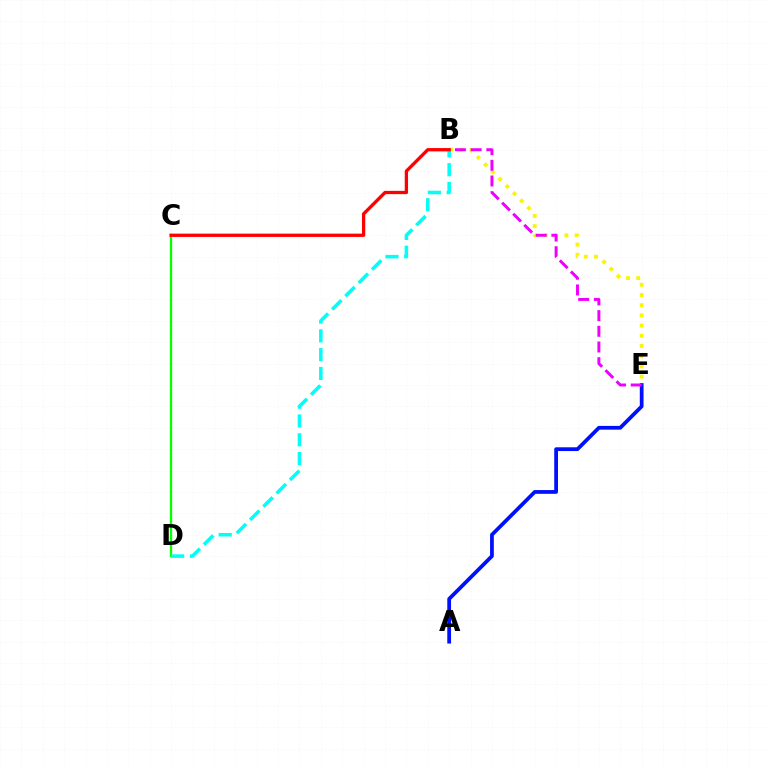{('A', 'E'): [{'color': '#0010ff', 'line_style': 'solid', 'thickness': 2.7}], ('B', 'E'): [{'color': '#fcf500', 'line_style': 'dotted', 'thickness': 2.77}, {'color': '#ee00ff', 'line_style': 'dashed', 'thickness': 2.13}], ('C', 'D'): [{'color': '#08ff00', 'line_style': 'solid', 'thickness': 1.67}], ('B', 'D'): [{'color': '#00fff6', 'line_style': 'dashed', 'thickness': 2.55}], ('B', 'C'): [{'color': '#ff0000', 'line_style': 'solid', 'thickness': 2.38}]}